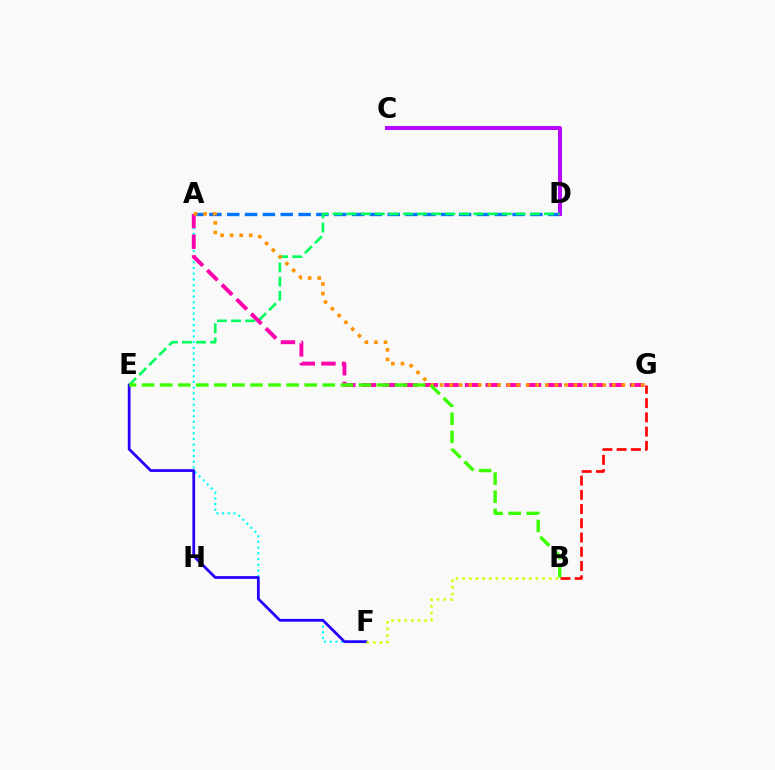{('A', 'F'): [{'color': '#00fff6', 'line_style': 'dotted', 'thickness': 1.55}], ('A', 'D'): [{'color': '#0074ff', 'line_style': 'dashed', 'thickness': 2.42}], ('C', 'D'): [{'color': '#b900ff', 'line_style': 'solid', 'thickness': 2.81}], ('D', 'E'): [{'color': '#00ff5c', 'line_style': 'dashed', 'thickness': 1.92}], ('A', 'G'): [{'color': '#ff00ac', 'line_style': 'dashed', 'thickness': 2.8}, {'color': '#ff9400', 'line_style': 'dotted', 'thickness': 2.6}], ('B', 'G'): [{'color': '#ff0000', 'line_style': 'dashed', 'thickness': 1.94}], ('E', 'F'): [{'color': '#2500ff', 'line_style': 'solid', 'thickness': 1.99}], ('B', 'F'): [{'color': '#d1ff00', 'line_style': 'dotted', 'thickness': 1.81}], ('B', 'E'): [{'color': '#3dff00', 'line_style': 'dashed', 'thickness': 2.45}]}